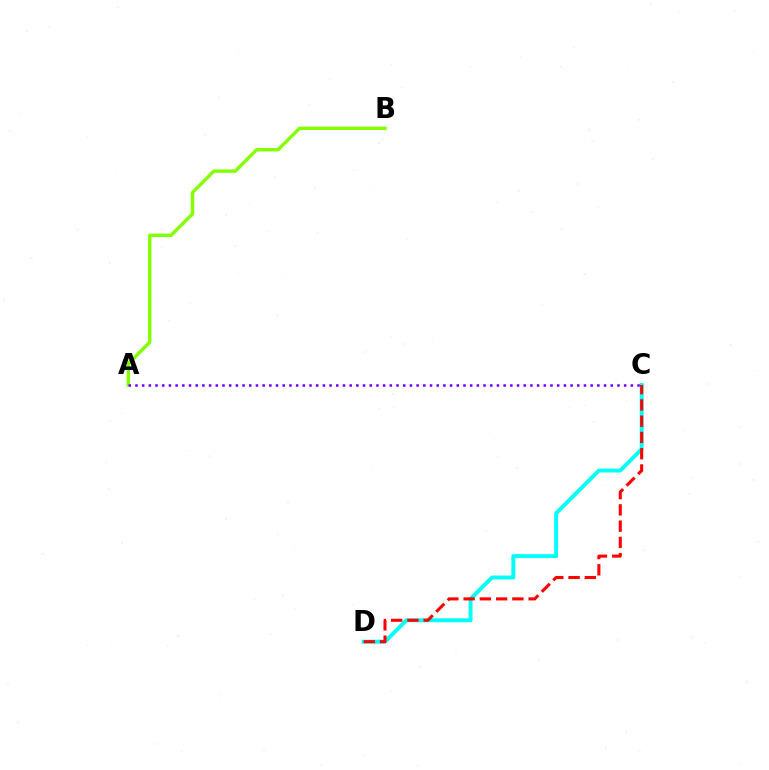{('C', 'D'): [{'color': '#00fff6', 'line_style': 'solid', 'thickness': 2.82}, {'color': '#ff0000', 'line_style': 'dashed', 'thickness': 2.21}], ('A', 'B'): [{'color': '#84ff00', 'line_style': 'solid', 'thickness': 2.46}], ('A', 'C'): [{'color': '#7200ff', 'line_style': 'dotted', 'thickness': 1.82}]}